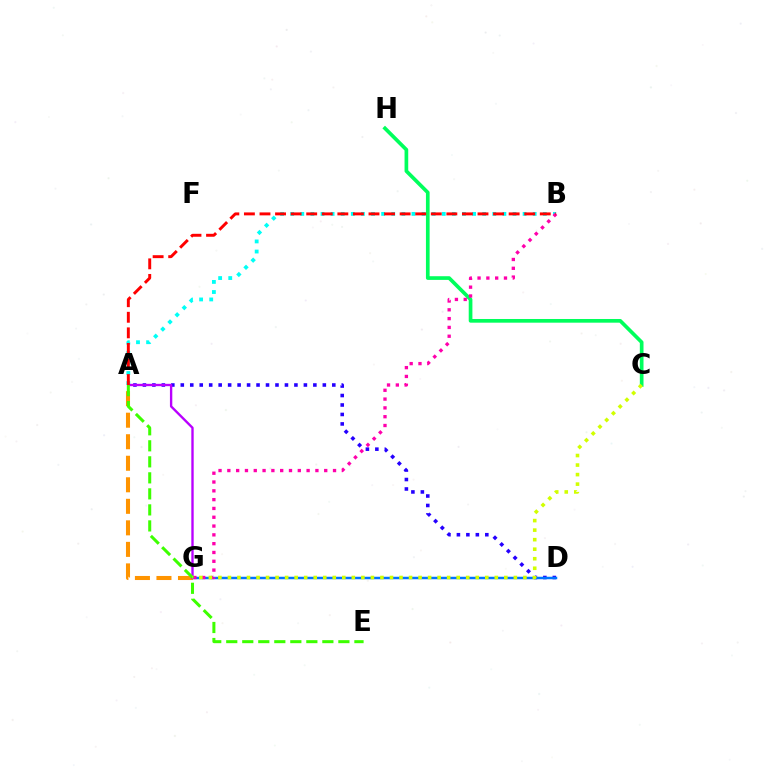{('C', 'H'): [{'color': '#00ff5c', 'line_style': 'solid', 'thickness': 2.65}], ('A', 'B'): [{'color': '#00fff6', 'line_style': 'dotted', 'thickness': 2.75}, {'color': '#ff0000', 'line_style': 'dashed', 'thickness': 2.12}], ('A', 'D'): [{'color': '#2500ff', 'line_style': 'dotted', 'thickness': 2.57}], ('A', 'G'): [{'color': '#ff9400', 'line_style': 'dashed', 'thickness': 2.92}, {'color': '#b900ff', 'line_style': 'solid', 'thickness': 1.7}], ('D', 'G'): [{'color': '#0074ff', 'line_style': 'solid', 'thickness': 1.78}], ('B', 'G'): [{'color': '#ff00ac', 'line_style': 'dotted', 'thickness': 2.39}], ('A', 'E'): [{'color': '#3dff00', 'line_style': 'dashed', 'thickness': 2.18}], ('C', 'G'): [{'color': '#d1ff00', 'line_style': 'dotted', 'thickness': 2.59}]}